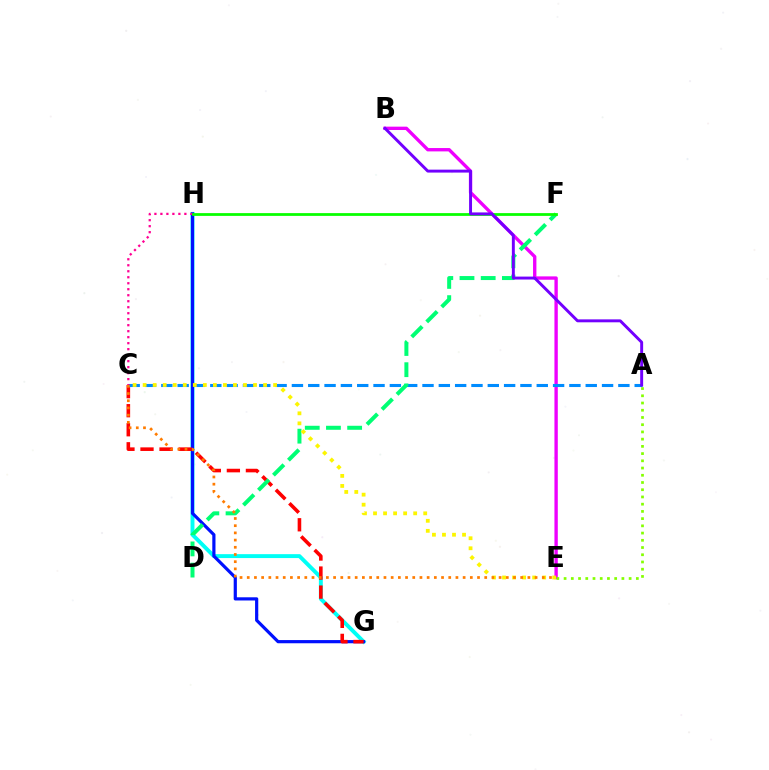{('B', 'E'): [{'color': '#ee00ff', 'line_style': 'solid', 'thickness': 2.41}], ('G', 'H'): [{'color': '#00fff6', 'line_style': 'solid', 'thickness': 2.82}, {'color': '#0010ff', 'line_style': 'solid', 'thickness': 2.3}], ('C', 'G'): [{'color': '#ff0000', 'line_style': 'dashed', 'thickness': 2.59}], ('A', 'C'): [{'color': '#008cff', 'line_style': 'dashed', 'thickness': 2.22}], ('C', 'H'): [{'color': '#ff0094', 'line_style': 'dotted', 'thickness': 1.63}], ('D', 'F'): [{'color': '#00ff74', 'line_style': 'dashed', 'thickness': 2.88}], ('F', 'H'): [{'color': '#08ff00', 'line_style': 'solid', 'thickness': 1.99}], ('A', 'B'): [{'color': '#7200ff', 'line_style': 'solid', 'thickness': 2.11}], ('C', 'E'): [{'color': '#fcf500', 'line_style': 'dotted', 'thickness': 2.73}, {'color': '#ff7c00', 'line_style': 'dotted', 'thickness': 1.96}], ('A', 'E'): [{'color': '#84ff00', 'line_style': 'dotted', 'thickness': 1.96}]}